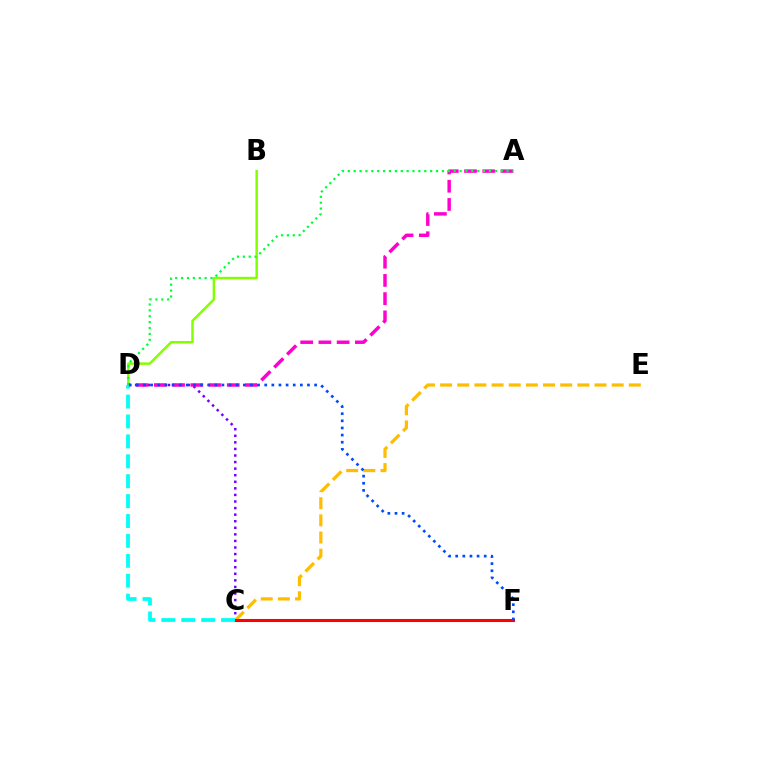{('B', 'D'): [{'color': '#84ff00', 'line_style': 'solid', 'thickness': 1.79}], ('C', 'D'): [{'color': '#7200ff', 'line_style': 'dotted', 'thickness': 1.79}, {'color': '#00fff6', 'line_style': 'dashed', 'thickness': 2.7}], ('A', 'D'): [{'color': '#ff00cf', 'line_style': 'dashed', 'thickness': 2.48}, {'color': '#00ff39', 'line_style': 'dotted', 'thickness': 1.6}], ('C', 'E'): [{'color': '#ffbd00', 'line_style': 'dashed', 'thickness': 2.33}], ('C', 'F'): [{'color': '#ff0000', 'line_style': 'solid', 'thickness': 2.21}], ('D', 'F'): [{'color': '#004bff', 'line_style': 'dotted', 'thickness': 1.94}]}